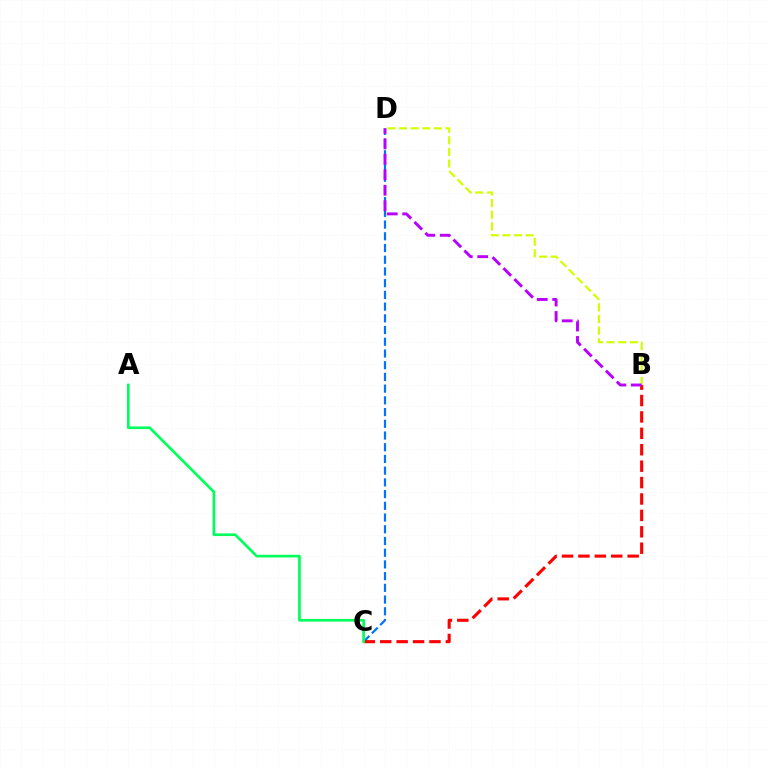{('C', 'D'): [{'color': '#0074ff', 'line_style': 'dashed', 'thickness': 1.59}], ('B', 'C'): [{'color': '#ff0000', 'line_style': 'dashed', 'thickness': 2.23}], ('B', 'D'): [{'color': '#d1ff00', 'line_style': 'dashed', 'thickness': 1.58}, {'color': '#b900ff', 'line_style': 'dashed', 'thickness': 2.1}], ('A', 'C'): [{'color': '#00ff5c', 'line_style': 'solid', 'thickness': 1.93}]}